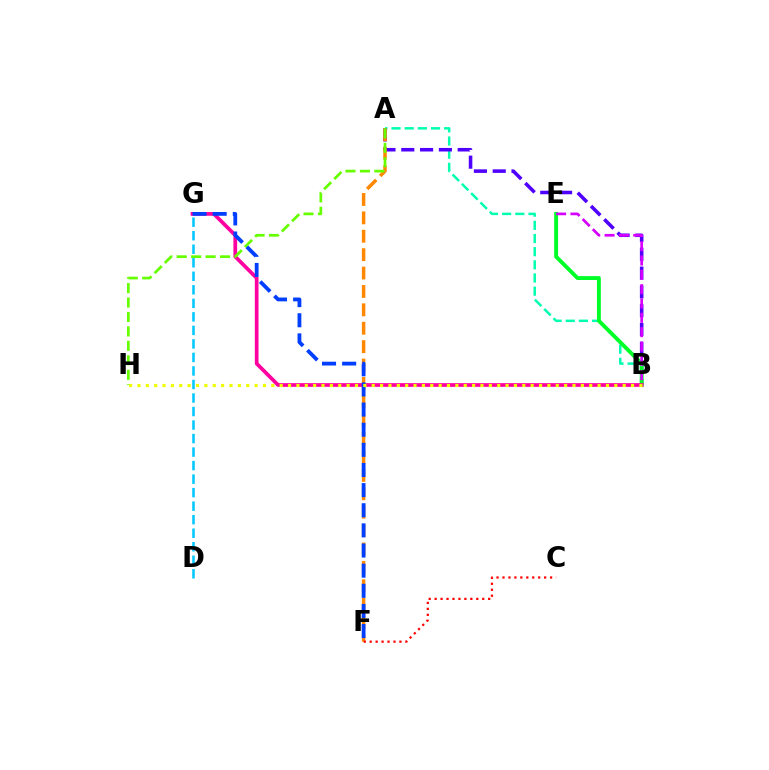{('A', 'B'): [{'color': '#00ffaf', 'line_style': 'dashed', 'thickness': 1.79}, {'color': '#4f00ff', 'line_style': 'dashed', 'thickness': 2.55}], ('B', 'E'): [{'color': '#00ff27', 'line_style': 'solid', 'thickness': 2.8}, {'color': '#d600ff', 'line_style': 'dashed', 'thickness': 1.95}], ('B', 'G'): [{'color': '#ff00a0', 'line_style': 'solid', 'thickness': 2.68}], ('A', 'F'): [{'color': '#ff8800', 'line_style': 'dashed', 'thickness': 2.5}], ('A', 'H'): [{'color': '#66ff00', 'line_style': 'dashed', 'thickness': 1.96}], ('D', 'G'): [{'color': '#00c7ff', 'line_style': 'dashed', 'thickness': 1.84}], ('F', 'G'): [{'color': '#003fff', 'line_style': 'dashed', 'thickness': 2.74}], ('B', 'H'): [{'color': '#eeff00', 'line_style': 'dotted', 'thickness': 2.27}], ('C', 'F'): [{'color': '#ff0000', 'line_style': 'dotted', 'thickness': 1.62}]}